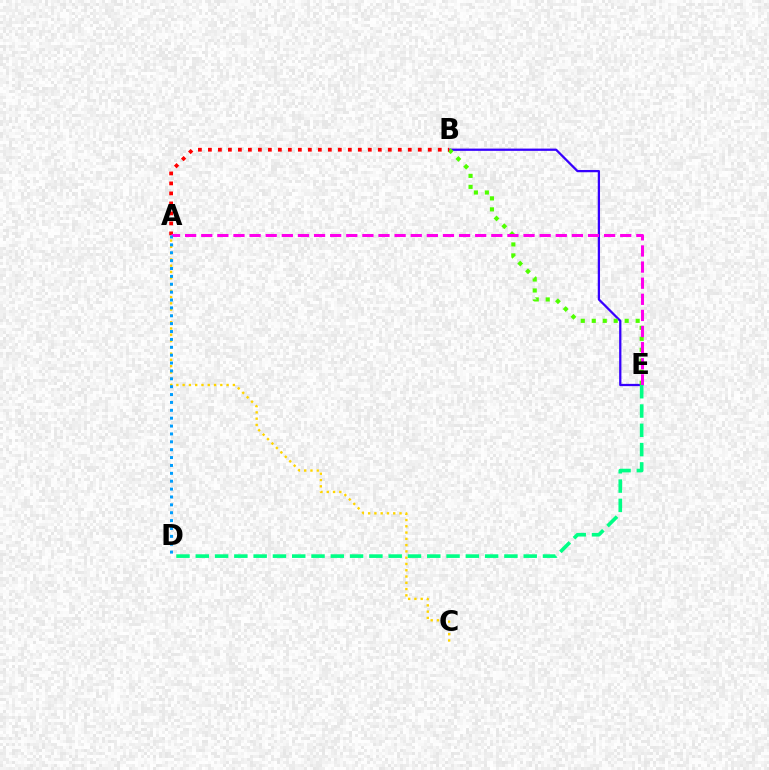{('B', 'E'): [{'color': '#3700ff', 'line_style': 'solid', 'thickness': 1.63}, {'color': '#4fff00', 'line_style': 'dotted', 'thickness': 2.98}], ('A', 'B'): [{'color': '#ff0000', 'line_style': 'dotted', 'thickness': 2.72}], ('A', 'E'): [{'color': '#ff00ed', 'line_style': 'dashed', 'thickness': 2.19}], ('A', 'C'): [{'color': '#ffd500', 'line_style': 'dotted', 'thickness': 1.71}], ('A', 'D'): [{'color': '#009eff', 'line_style': 'dotted', 'thickness': 2.14}], ('D', 'E'): [{'color': '#00ff86', 'line_style': 'dashed', 'thickness': 2.62}]}